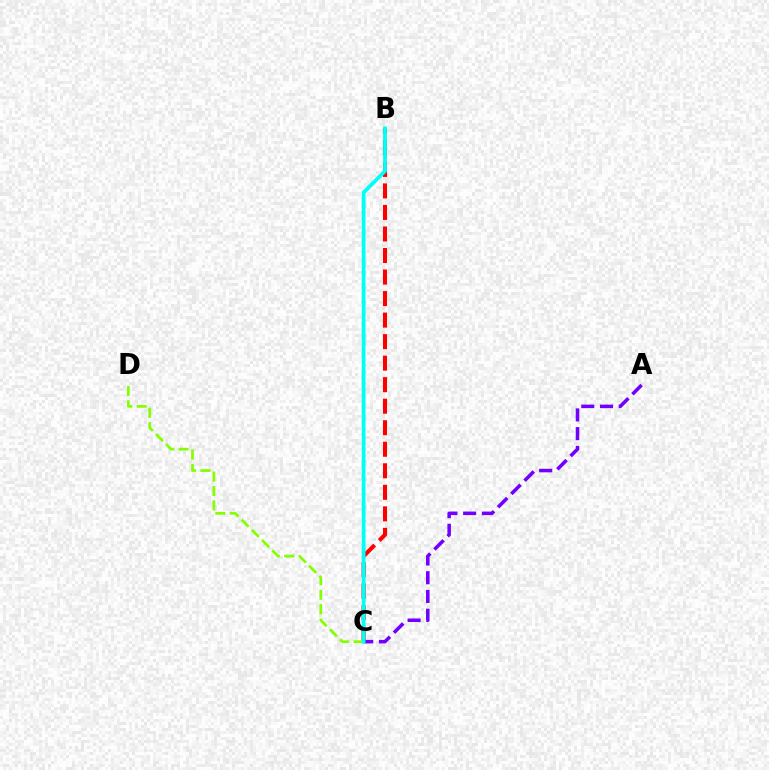{('B', 'C'): [{'color': '#ff0000', 'line_style': 'dashed', 'thickness': 2.92}, {'color': '#00fff6', 'line_style': 'solid', 'thickness': 2.73}], ('A', 'C'): [{'color': '#7200ff', 'line_style': 'dashed', 'thickness': 2.55}], ('C', 'D'): [{'color': '#84ff00', 'line_style': 'dashed', 'thickness': 1.96}]}